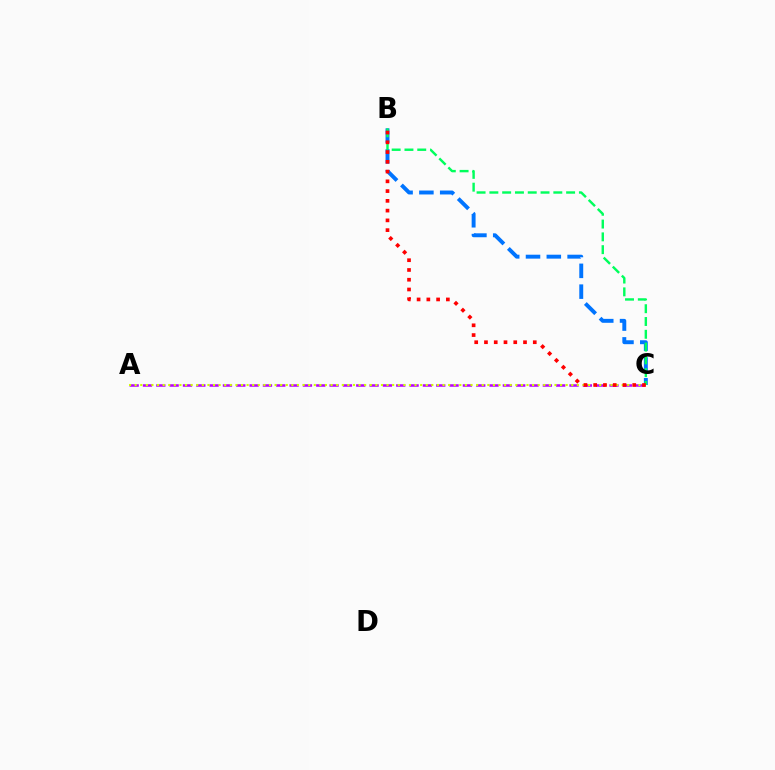{('A', 'C'): [{'color': '#b900ff', 'line_style': 'dashed', 'thickness': 1.81}, {'color': '#d1ff00', 'line_style': 'dotted', 'thickness': 1.52}], ('B', 'C'): [{'color': '#0074ff', 'line_style': 'dashed', 'thickness': 2.83}, {'color': '#00ff5c', 'line_style': 'dashed', 'thickness': 1.74}, {'color': '#ff0000', 'line_style': 'dotted', 'thickness': 2.65}]}